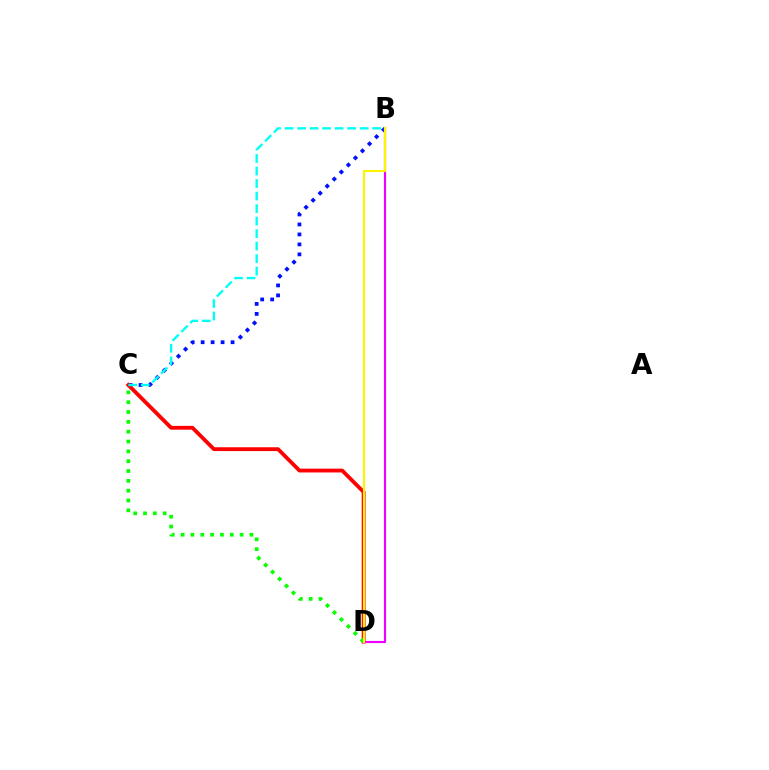{('B', 'C'): [{'color': '#0010ff', 'line_style': 'dotted', 'thickness': 2.71}, {'color': '#00fff6', 'line_style': 'dashed', 'thickness': 1.7}], ('C', 'D'): [{'color': '#ff0000', 'line_style': 'solid', 'thickness': 2.75}, {'color': '#08ff00', 'line_style': 'dotted', 'thickness': 2.67}], ('B', 'D'): [{'color': '#ee00ff', 'line_style': 'solid', 'thickness': 1.55}, {'color': '#fcf500', 'line_style': 'solid', 'thickness': 1.54}]}